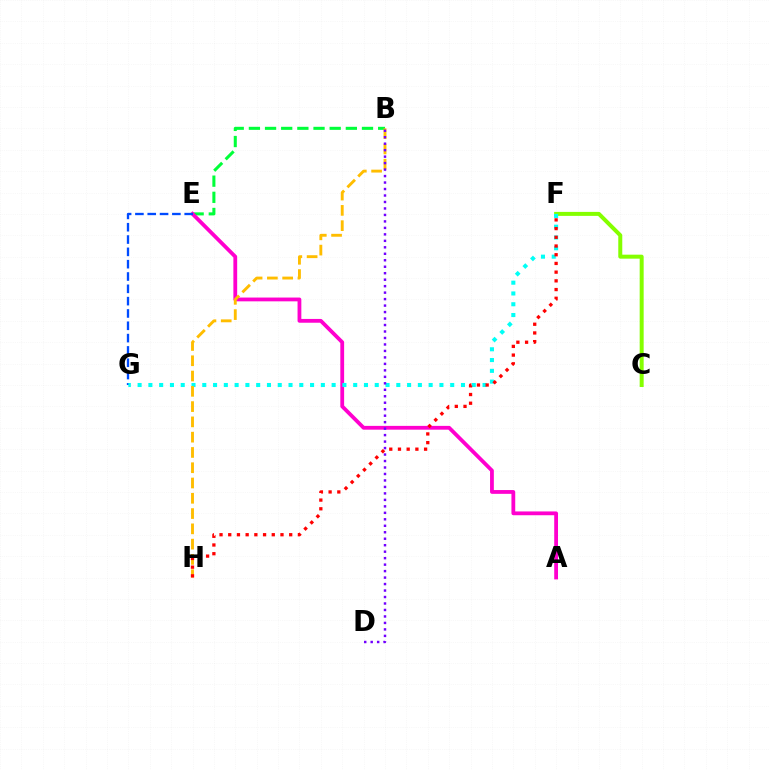{('B', 'E'): [{'color': '#00ff39', 'line_style': 'dashed', 'thickness': 2.2}], ('C', 'F'): [{'color': '#84ff00', 'line_style': 'solid', 'thickness': 2.87}], ('A', 'E'): [{'color': '#ff00cf', 'line_style': 'solid', 'thickness': 2.73}], ('E', 'G'): [{'color': '#004bff', 'line_style': 'dashed', 'thickness': 1.67}], ('F', 'G'): [{'color': '#00fff6', 'line_style': 'dotted', 'thickness': 2.93}], ('B', 'H'): [{'color': '#ffbd00', 'line_style': 'dashed', 'thickness': 2.08}], ('B', 'D'): [{'color': '#7200ff', 'line_style': 'dotted', 'thickness': 1.76}], ('F', 'H'): [{'color': '#ff0000', 'line_style': 'dotted', 'thickness': 2.37}]}